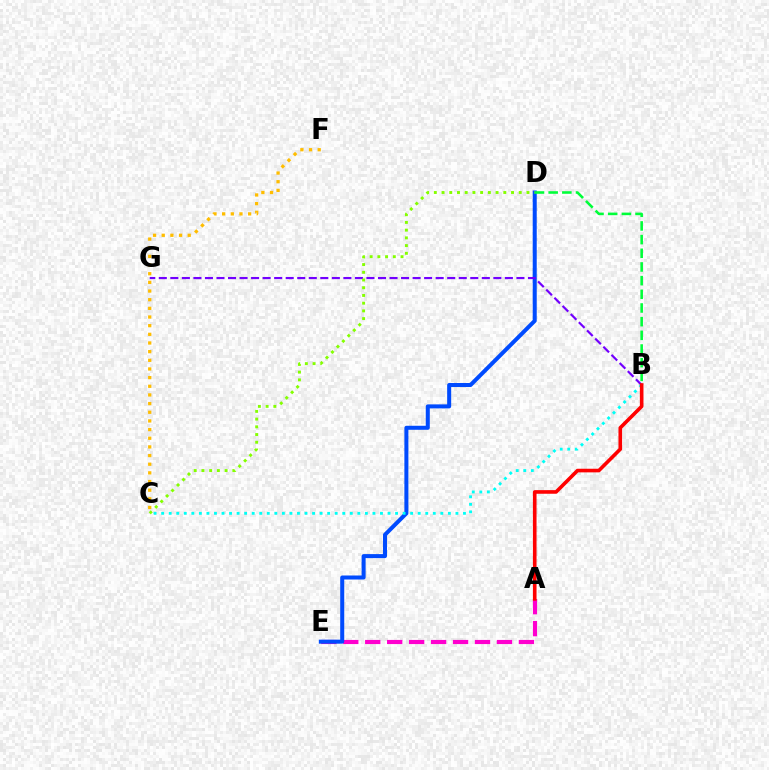{('A', 'E'): [{'color': '#ff00cf', 'line_style': 'dashed', 'thickness': 2.98}], ('D', 'E'): [{'color': '#004bff', 'line_style': 'solid', 'thickness': 2.89}], ('B', 'G'): [{'color': '#7200ff', 'line_style': 'dashed', 'thickness': 1.57}], ('C', 'F'): [{'color': '#ffbd00', 'line_style': 'dotted', 'thickness': 2.35}], ('C', 'D'): [{'color': '#84ff00', 'line_style': 'dotted', 'thickness': 2.1}], ('B', 'C'): [{'color': '#00fff6', 'line_style': 'dotted', 'thickness': 2.05}], ('A', 'B'): [{'color': '#ff0000', 'line_style': 'solid', 'thickness': 2.6}], ('B', 'D'): [{'color': '#00ff39', 'line_style': 'dashed', 'thickness': 1.86}]}